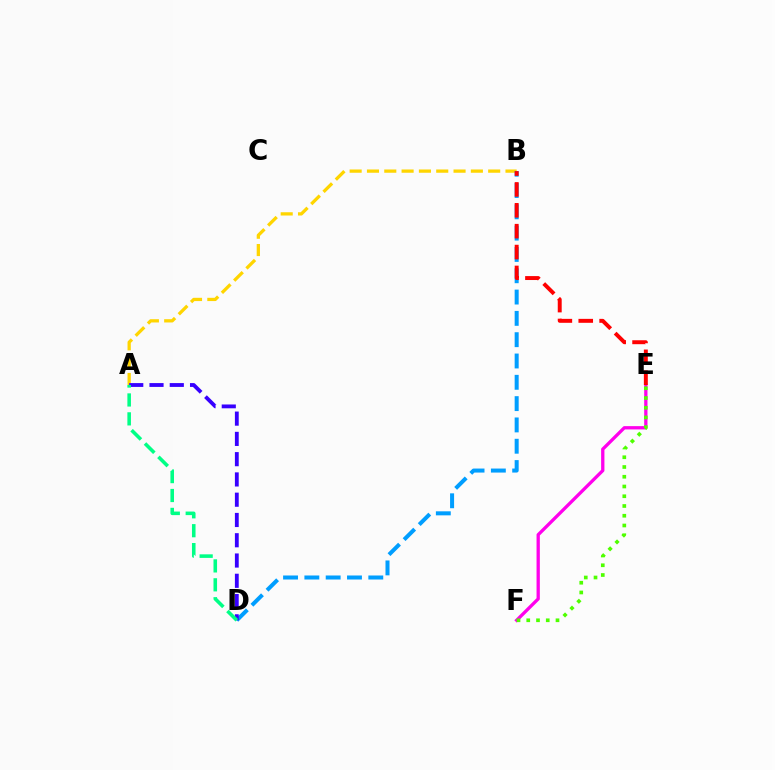{('A', 'B'): [{'color': '#ffd500', 'line_style': 'dashed', 'thickness': 2.35}], ('E', 'F'): [{'color': '#ff00ed', 'line_style': 'solid', 'thickness': 2.37}, {'color': '#4fff00', 'line_style': 'dotted', 'thickness': 2.65}], ('B', 'D'): [{'color': '#009eff', 'line_style': 'dashed', 'thickness': 2.9}], ('A', 'D'): [{'color': '#3700ff', 'line_style': 'dashed', 'thickness': 2.75}, {'color': '#00ff86', 'line_style': 'dashed', 'thickness': 2.57}], ('B', 'E'): [{'color': '#ff0000', 'line_style': 'dashed', 'thickness': 2.84}]}